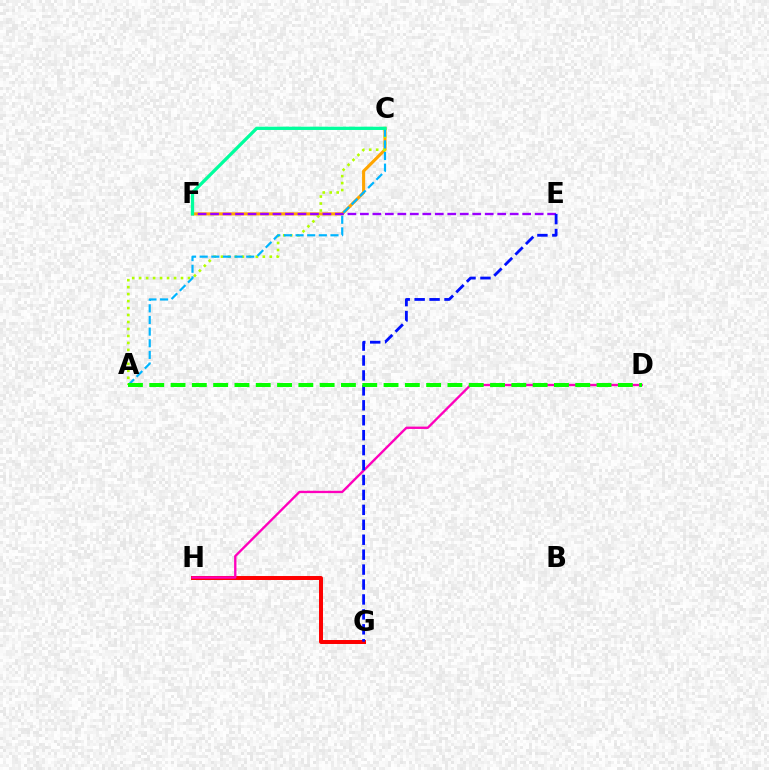{('C', 'F'): [{'color': '#ffa500', 'line_style': 'solid', 'thickness': 2.23}, {'color': '#00ff9d', 'line_style': 'solid', 'thickness': 2.36}], ('G', 'H'): [{'color': '#ff0000', 'line_style': 'solid', 'thickness': 2.86}], ('A', 'C'): [{'color': '#b3ff00', 'line_style': 'dotted', 'thickness': 1.89}, {'color': '#00b5ff', 'line_style': 'dashed', 'thickness': 1.58}], ('D', 'H'): [{'color': '#ff00bd', 'line_style': 'solid', 'thickness': 1.69}], ('E', 'F'): [{'color': '#9b00ff', 'line_style': 'dashed', 'thickness': 1.7}], ('E', 'G'): [{'color': '#0010ff', 'line_style': 'dashed', 'thickness': 2.03}], ('A', 'D'): [{'color': '#08ff00', 'line_style': 'dashed', 'thickness': 2.89}]}